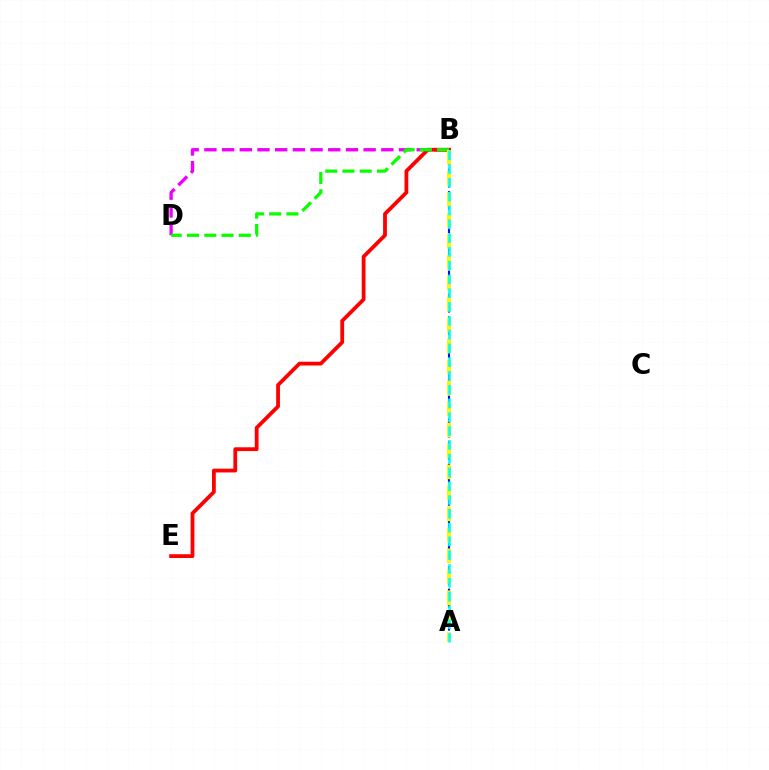{('B', 'D'): [{'color': '#ee00ff', 'line_style': 'dashed', 'thickness': 2.4}, {'color': '#08ff00', 'line_style': 'dashed', 'thickness': 2.34}], ('B', 'E'): [{'color': '#ff0000', 'line_style': 'solid', 'thickness': 2.73}], ('A', 'B'): [{'color': '#0010ff', 'line_style': 'dashed', 'thickness': 1.54}, {'color': '#fcf500', 'line_style': 'dashed', 'thickness': 2.85}, {'color': '#00fff6', 'line_style': 'dashed', 'thickness': 1.87}]}